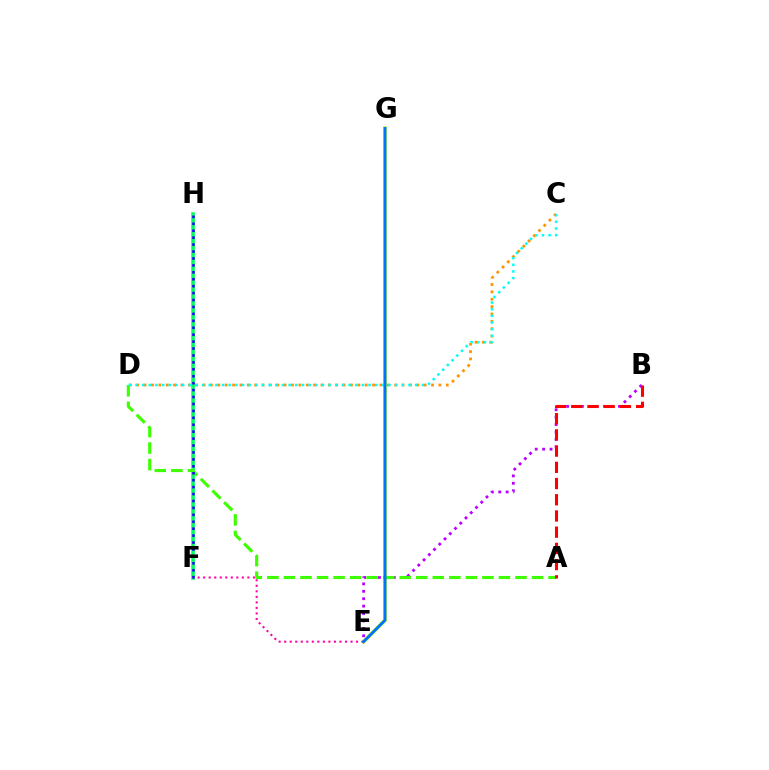{('F', 'H'): [{'color': '#00ff5c', 'line_style': 'solid', 'thickness': 2.57}, {'color': '#2500ff', 'line_style': 'dotted', 'thickness': 1.88}], ('B', 'E'): [{'color': '#b900ff', 'line_style': 'dotted', 'thickness': 2.01}], ('C', 'D'): [{'color': '#ff9400', 'line_style': 'dotted', 'thickness': 2.0}, {'color': '#00fff6', 'line_style': 'dotted', 'thickness': 1.81}], ('E', 'G'): [{'color': '#d1ff00', 'line_style': 'solid', 'thickness': 2.71}, {'color': '#0074ff', 'line_style': 'solid', 'thickness': 2.09}], ('A', 'D'): [{'color': '#3dff00', 'line_style': 'dashed', 'thickness': 2.25}], ('E', 'F'): [{'color': '#ff00ac', 'line_style': 'dotted', 'thickness': 1.5}], ('A', 'B'): [{'color': '#ff0000', 'line_style': 'dashed', 'thickness': 2.2}]}